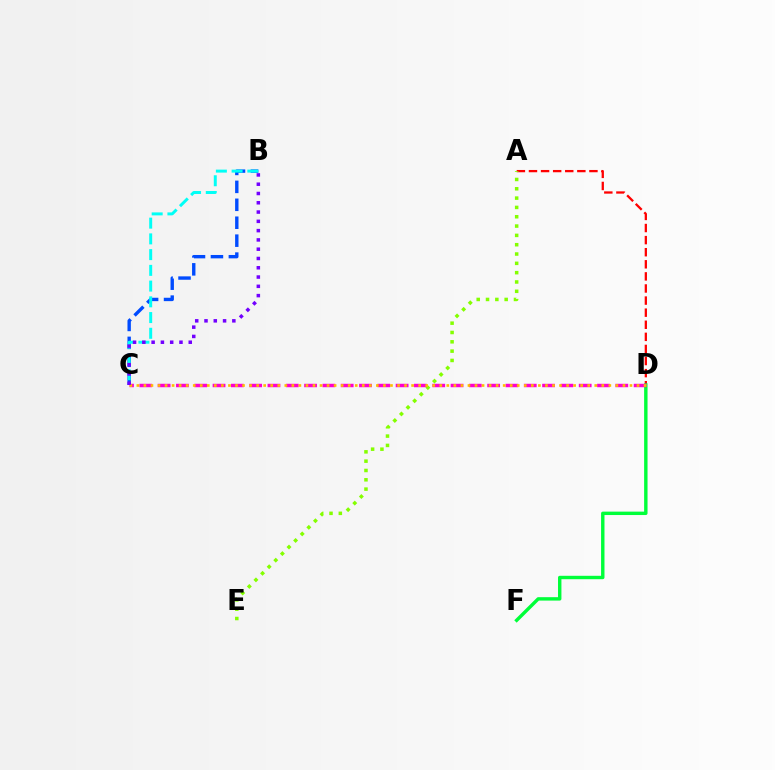{('A', 'D'): [{'color': '#ff0000', 'line_style': 'dashed', 'thickness': 1.64}], ('B', 'C'): [{'color': '#004bff', 'line_style': 'dashed', 'thickness': 2.44}, {'color': '#00fff6', 'line_style': 'dashed', 'thickness': 2.14}, {'color': '#7200ff', 'line_style': 'dotted', 'thickness': 2.52}], ('A', 'E'): [{'color': '#84ff00', 'line_style': 'dotted', 'thickness': 2.53}], ('D', 'F'): [{'color': '#00ff39', 'line_style': 'solid', 'thickness': 2.45}], ('C', 'D'): [{'color': '#ff00cf', 'line_style': 'dashed', 'thickness': 2.49}, {'color': '#ffbd00', 'line_style': 'dotted', 'thickness': 1.91}]}